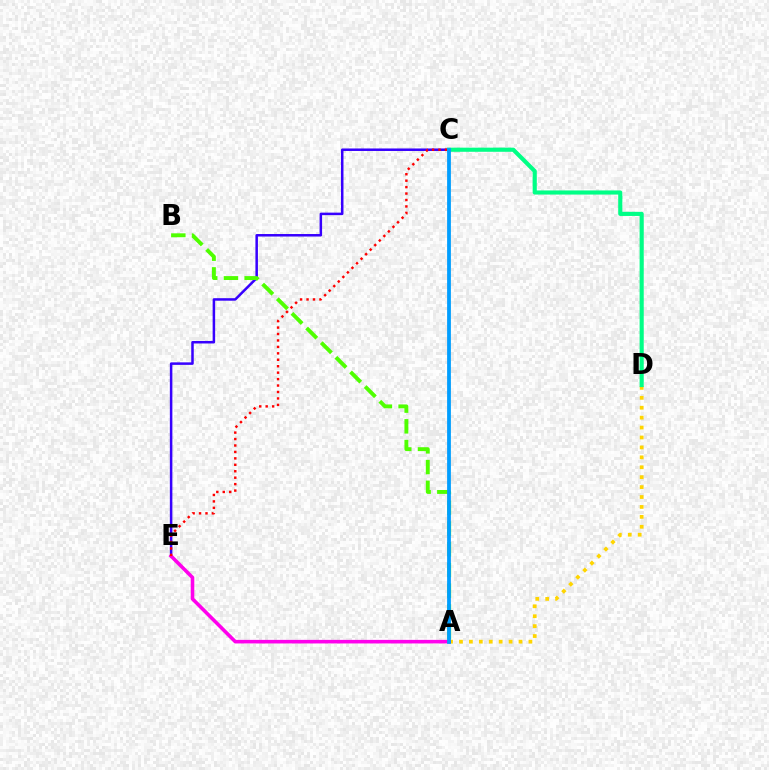{('C', 'E'): [{'color': '#3700ff', 'line_style': 'solid', 'thickness': 1.81}, {'color': '#ff0000', 'line_style': 'dotted', 'thickness': 1.75}], ('A', 'D'): [{'color': '#ffd500', 'line_style': 'dotted', 'thickness': 2.7}], ('A', 'E'): [{'color': '#ff00ed', 'line_style': 'solid', 'thickness': 2.57}], ('C', 'D'): [{'color': '#00ff86', 'line_style': 'solid', 'thickness': 2.98}], ('A', 'B'): [{'color': '#4fff00', 'line_style': 'dashed', 'thickness': 2.81}], ('A', 'C'): [{'color': '#009eff', 'line_style': 'solid', 'thickness': 2.72}]}